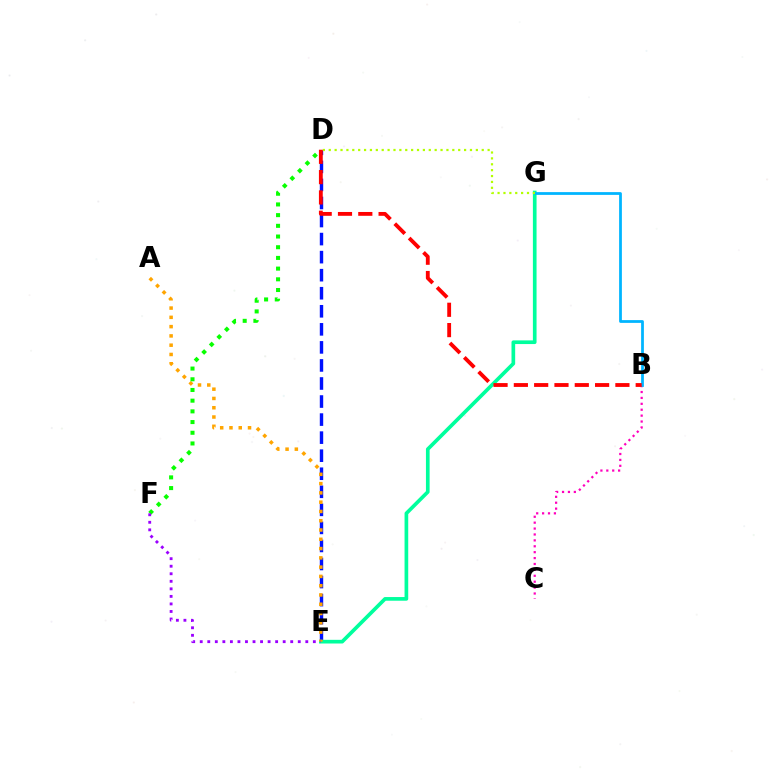{('D', 'E'): [{'color': '#0010ff', 'line_style': 'dashed', 'thickness': 2.45}], ('E', 'G'): [{'color': '#00ff9d', 'line_style': 'solid', 'thickness': 2.64}], ('B', 'C'): [{'color': '#ff00bd', 'line_style': 'dotted', 'thickness': 1.6}], ('A', 'E'): [{'color': '#ffa500', 'line_style': 'dotted', 'thickness': 2.52}], ('D', 'F'): [{'color': '#08ff00', 'line_style': 'dotted', 'thickness': 2.91}], ('E', 'F'): [{'color': '#9b00ff', 'line_style': 'dotted', 'thickness': 2.05}], ('B', 'G'): [{'color': '#00b5ff', 'line_style': 'solid', 'thickness': 1.99}], ('D', 'G'): [{'color': '#b3ff00', 'line_style': 'dotted', 'thickness': 1.6}], ('B', 'D'): [{'color': '#ff0000', 'line_style': 'dashed', 'thickness': 2.76}]}